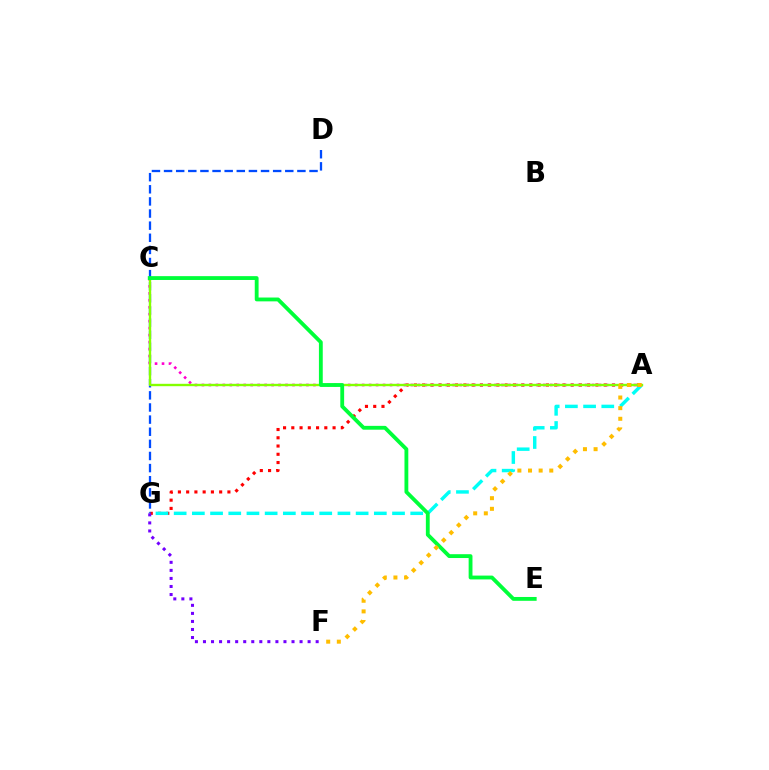{('A', 'G'): [{'color': '#ff0000', 'line_style': 'dotted', 'thickness': 2.24}, {'color': '#00fff6', 'line_style': 'dashed', 'thickness': 2.47}], ('D', 'G'): [{'color': '#004bff', 'line_style': 'dashed', 'thickness': 1.65}], ('A', 'C'): [{'color': '#ff00cf', 'line_style': 'dotted', 'thickness': 1.89}, {'color': '#84ff00', 'line_style': 'solid', 'thickness': 1.71}], ('F', 'G'): [{'color': '#7200ff', 'line_style': 'dotted', 'thickness': 2.19}], ('C', 'E'): [{'color': '#00ff39', 'line_style': 'solid', 'thickness': 2.76}], ('A', 'F'): [{'color': '#ffbd00', 'line_style': 'dotted', 'thickness': 2.89}]}